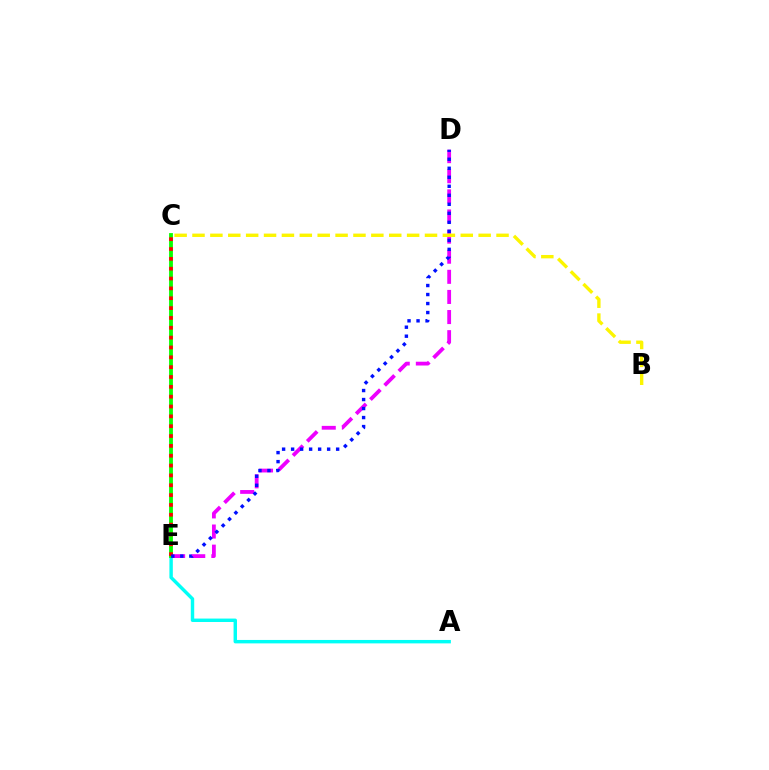{('A', 'E'): [{'color': '#00fff6', 'line_style': 'solid', 'thickness': 2.47}], ('D', 'E'): [{'color': '#ee00ff', 'line_style': 'dashed', 'thickness': 2.73}, {'color': '#0010ff', 'line_style': 'dotted', 'thickness': 2.45}], ('C', 'E'): [{'color': '#08ff00', 'line_style': 'solid', 'thickness': 2.75}, {'color': '#ff0000', 'line_style': 'dotted', 'thickness': 2.67}], ('B', 'C'): [{'color': '#fcf500', 'line_style': 'dashed', 'thickness': 2.43}]}